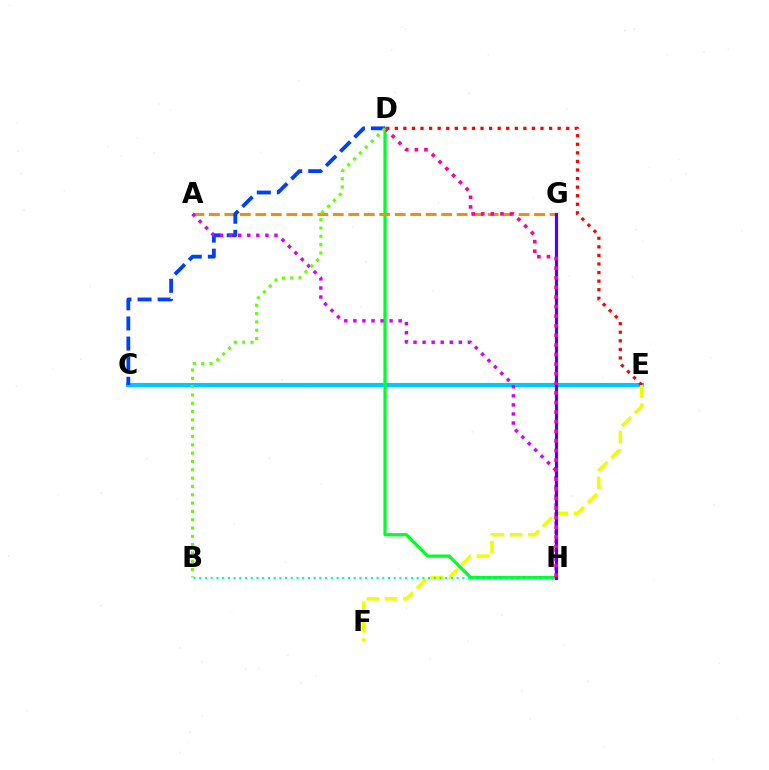{('C', 'E'): [{'color': '#00c7ff', 'line_style': 'solid', 'thickness': 2.94}], ('D', 'E'): [{'color': '#ff0000', 'line_style': 'dotted', 'thickness': 2.33}], ('D', 'H'): [{'color': '#00ff27', 'line_style': 'solid', 'thickness': 2.32}, {'color': '#ff00a0', 'line_style': 'dotted', 'thickness': 2.61}], ('A', 'G'): [{'color': '#ff8800', 'line_style': 'dashed', 'thickness': 2.1}], ('C', 'D'): [{'color': '#003fff', 'line_style': 'dashed', 'thickness': 2.73}], ('A', 'H'): [{'color': '#d600ff', 'line_style': 'dotted', 'thickness': 2.46}], ('E', 'F'): [{'color': '#eeff00', 'line_style': 'dashed', 'thickness': 2.48}], ('B', 'H'): [{'color': '#00ffaf', 'line_style': 'dotted', 'thickness': 1.55}], ('G', 'H'): [{'color': '#4f00ff', 'line_style': 'solid', 'thickness': 2.31}], ('B', 'D'): [{'color': '#66ff00', 'line_style': 'dotted', 'thickness': 2.26}]}